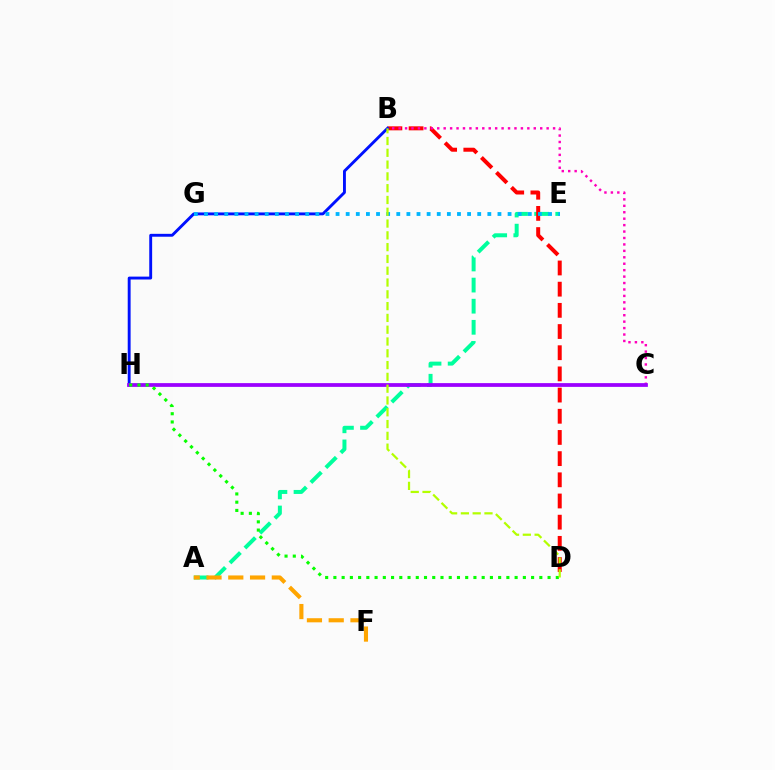{('A', 'E'): [{'color': '#00ff9d', 'line_style': 'dashed', 'thickness': 2.87}], ('B', 'D'): [{'color': '#ff0000', 'line_style': 'dashed', 'thickness': 2.88}, {'color': '#b3ff00', 'line_style': 'dashed', 'thickness': 1.6}], ('B', 'C'): [{'color': '#ff00bd', 'line_style': 'dotted', 'thickness': 1.75}], ('B', 'H'): [{'color': '#0010ff', 'line_style': 'solid', 'thickness': 2.08}], ('A', 'F'): [{'color': '#ffa500', 'line_style': 'dashed', 'thickness': 2.96}], ('C', 'H'): [{'color': '#9b00ff', 'line_style': 'solid', 'thickness': 2.71}], ('E', 'G'): [{'color': '#00b5ff', 'line_style': 'dotted', 'thickness': 2.75}], ('D', 'H'): [{'color': '#08ff00', 'line_style': 'dotted', 'thickness': 2.24}]}